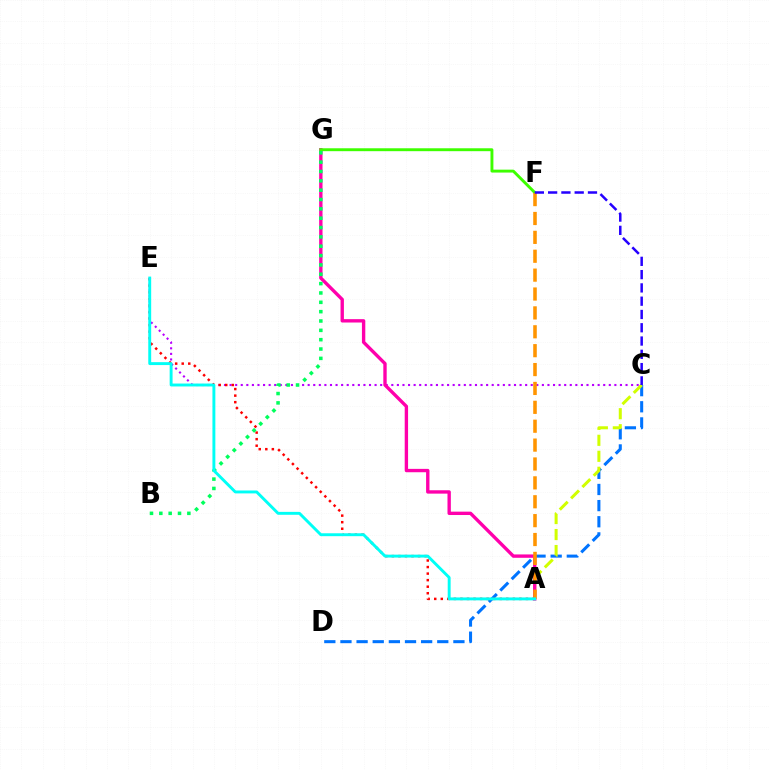{('C', 'E'): [{'color': '#b900ff', 'line_style': 'dotted', 'thickness': 1.52}], ('C', 'D'): [{'color': '#0074ff', 'line_style': 'dashed', 'thickness': 2.19}], ('A', 'E'): [{'color': '#ff0000', 'line_style': 'dotted', 'thickness': 1.78}, {'color': '#00fff6', 'line_style': 'solid', 'thickness': 2.1}], ('A', 'C'): [{'color': '#d1ff00', 'line_style': 'dashed', 'thickness': 2.17}], ('A', 'G'): [{'color': '#ff00ac', 'line_style': 'solid', 'thickness': 2.42}], ('F', 'G'): [{'color': '#3dff00', 'line_style': 'solid', 'thickness': 2.09}], ('A', 'F'): [{'color': '#ff9400', 'line_style': 'dashed', 'thickness': 2.57}], ('B', 'G'): [{'color': '#00ff5c', 'line_style': 'dotted', 'thickness': 2.54}], ('C', 'F'): [{'color': '#2500ff', 'line_style': 'dashed', 'thickness': 1.8}]}